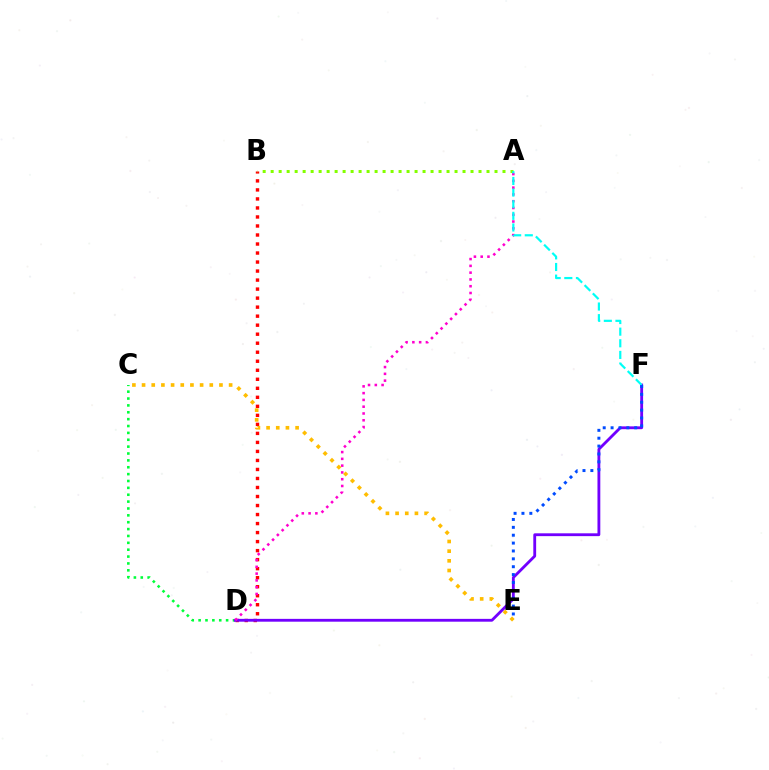{('B', 'D'): [{'color': '#ff0000', 'line_style': 'dotted', 'thickness': 2.45}], ('C', 'D'): [{'color': '#00ff39', 'line_style': 'dotted', 'thickness': 1.87}], ('A', 'B'): [{'color': '#84ff00', 'line_style': 'dotted', 'thickness': 2.17}], ('D', 'F'): [{'color': '#7200ff', 'line_style': 'solid', 'thickness': 2.04}], ('A', 'D'): [{'color': '#ff00cf', 'line_style': 'dotted', 'thickness': 1.84}], ('A', 'F'): [{'color': '#00fff6', 'line_style': 'dashed', 'thickness': 1.58}], ('E', 'F'): [{'color': '#004bff', 'line_style': 'dotted', 'thickness': 2.14}], ('C', 'E'): [{'color': '#ffbd00', 'line_style': 'dotted', 'thickness': 2.63}]}